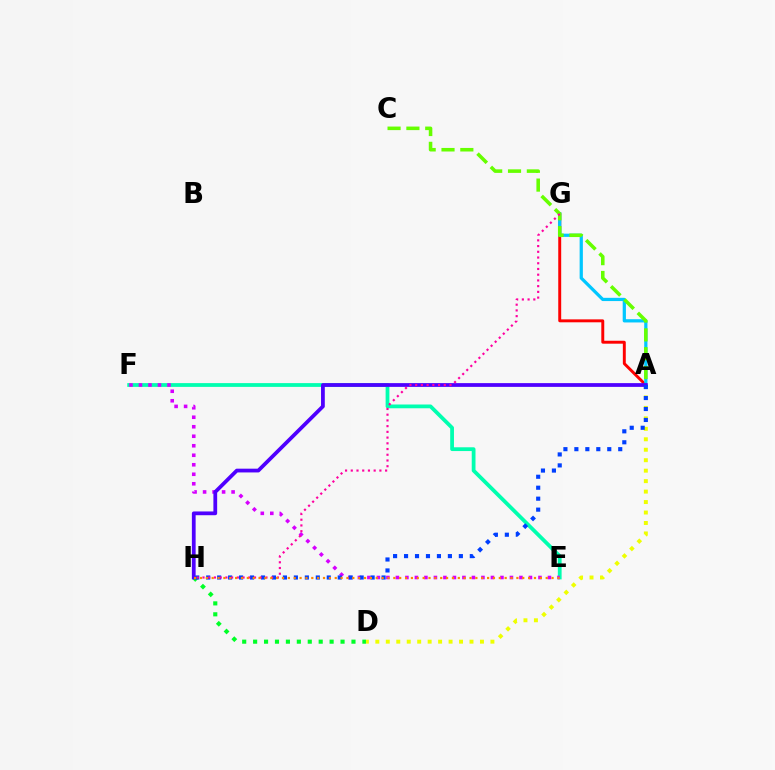{('D', 'H'): [{'color': '#00ff27', 'line_style': 'dotted', 'thickness': 2.97}], ('E', 'F'): [{'color': '#00ffaf', 'line_style': 'solid', 'thickness': 2.72}, {'color': '#d600ff', 'line_style': 'dotted', 'thickness': 2.58}], ('A', 'G'): [{'color': '#ff0000', 'line_style': 'solid', 'thickness': 2.11}, {'color': '#00c7ff', 'line_style': 'solid', 'thickness': 2.33}], ('A', 'D'): [{'color': '#eeff00', 'line_style': 'dotted', 'thickness': 2.84}], ('A', 'C'): [{'color': '#66ff00', 'line_style': 'dashed', 'thickness': 2.56}], ('A', 'H'): [{'color': '#4f00ff', 'line_style': 'solid', 'thickness': 2.71}, {'color': '#003fff', 'line_style': 'dotted', 'thickness': 2.98}], ('G', 'H'): [{'color': '#ff00a0', 'line_style': 'dotted', 'thickness': 1.56}], ('E', 'H'): [{'color': '#ff8800', 'line_style': 'dotted', 'thickness': 1.59}]}